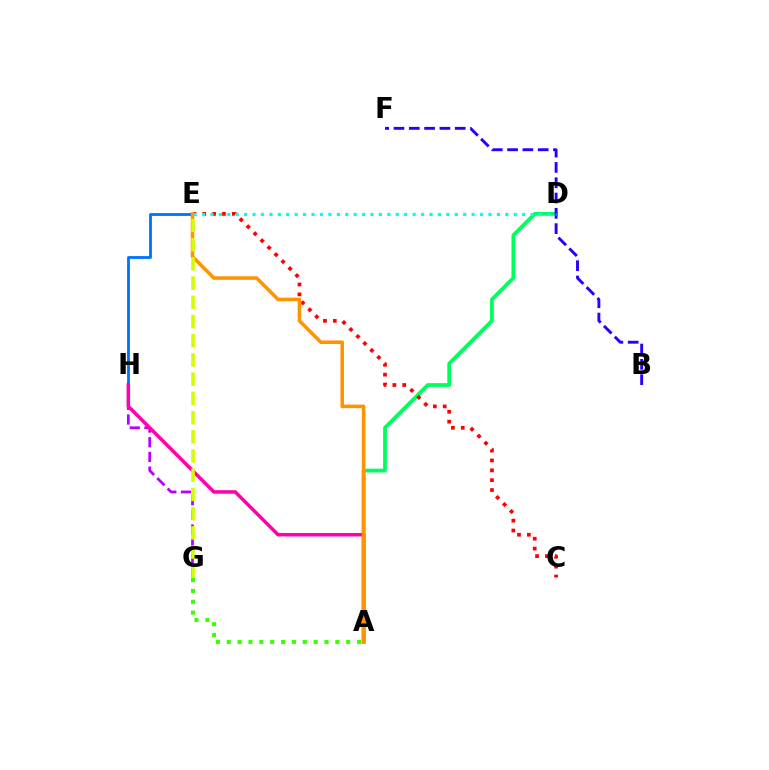{('E', 'H'): [{'color': '#0074ff', 'line_style': 'solid', 'thickness': 2.04}], ('A', 'D'): [{'color': '#00ff5c', 'line_style': 'solid', 'thickness': 2.7}], ('A', 'G'): [{'color': '#3dff00', 'line_style': 'dotted', 'thickness': 2.95}], ('C', 'E'): [{'color': '#ff0000', 'line_style': 'dotted', 'thickness': 2.68}], ('G', 'H'): [{'color': '#b900ff', 'line_style': 'dashed', 'thickness': 2.0}], ('A', 'H'): [{'color': '#ff00ac', 'line_style': 'solid', 'thickness': 2.52}], ('A', 'E'): [{'color': '#ff9400', 'line_style': 'solid', 'thickness': 2.57}], ('B', 'F'): [{'color': '#2500ff', 'line_style': 'dashed', 'thickness': 2.08}], ('D', 'E'): [{'color': '#00fff6', 'line_style': 'dotted', 'thickness': 2.29}], ('E', 'G'): [{'color': '#d1ff00', 'line_style': 'dashed', 'thickness': 2.61}]}